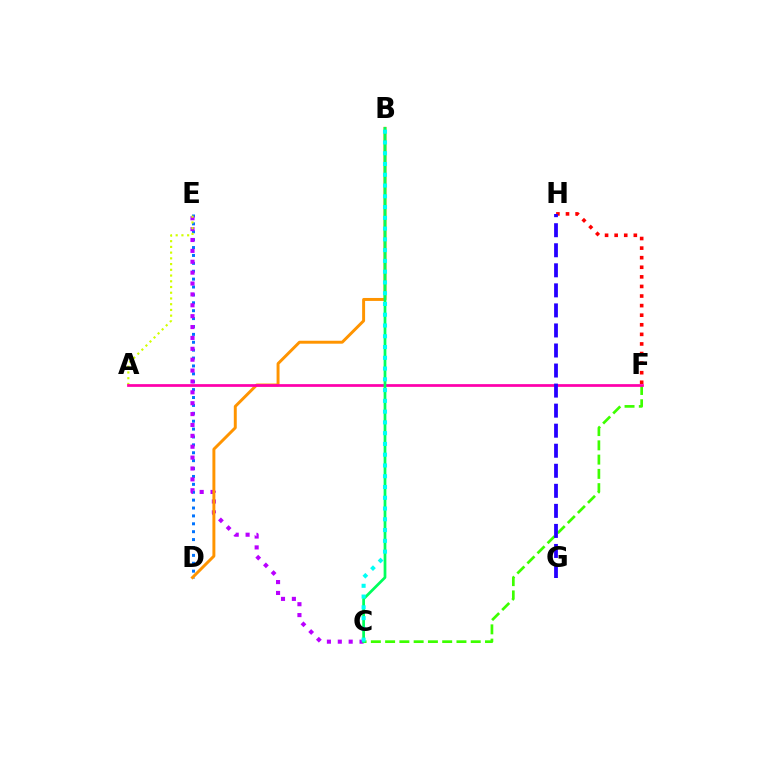{('C', 'F'): [{'color': '#3dff00', 'line_style': 'dashed', 'thickness': 1.94}], ('D', 'E'): [{'color': '#0074ff', 'line_style': 'dotted', 'thickness': 2.14}], ('C', 'E'): [{'color': '#b900ff', 'line_style': 'dotted', 'thickness': 2.96}], ('B', 'D'): [{'color': '#ff9400', 'line_style': 'solid', 'thickness': 2.12}], ('F', 'H'): [{'color': '#ff0000', 'line_style': 'dotted', 'thickness': 2.6}], ('A', 'E'): [{'color': '#d1ff00', 'line_style': 'dotted', 'thickness': 1.56}], ('A', 'F'): [{'color': '#ff00ac', 'line_style': 'solid', 'thickness': 1.98}], ('G', 'H'): [{'color': '#2500ff', 'line_style': 'dashed', 'thickness': 2.72}], ('B', 'C'): [{'color': '#00ff5c', 'line_style': 'solid', 'thickness': 1.97}, {'color': '#00fff6', 'line_style': 'dotted', 'thickness': 2.93}]}